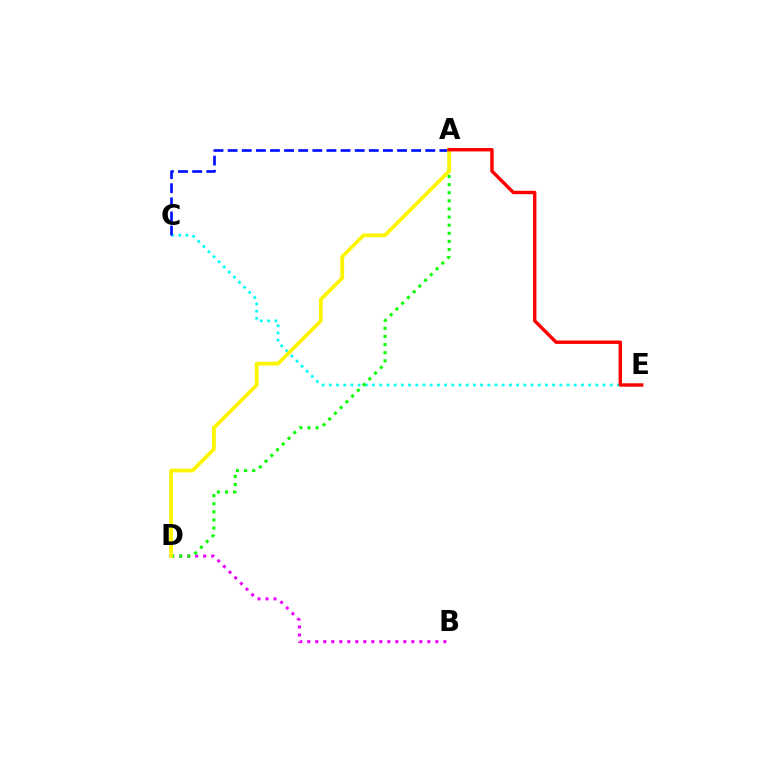{('B', 'D'): [{'color': '#ee00ff', 'line_style': 'dotted', 'thickness': 2.18}], ('C', 'E'): [{'color': '#00fff6', 'line_style': 'dotted', 'thickness': 1.96}], ('A', 'C'): [{'color': '#0010ff', 'line_style': 'dashed', 'thickness': 1.92}], ('A', 'D'): [{'color': '#08ff00', 'line_style': 'dotted', 'thickness': 2.2}, {'color': '#fcf500', 'line_style': 'solid', 'thickness': 2.7}], ('A', 'E'): [{'color': '#ff0000', 'line_style': 'solid', 'thickness': 2.45}]}